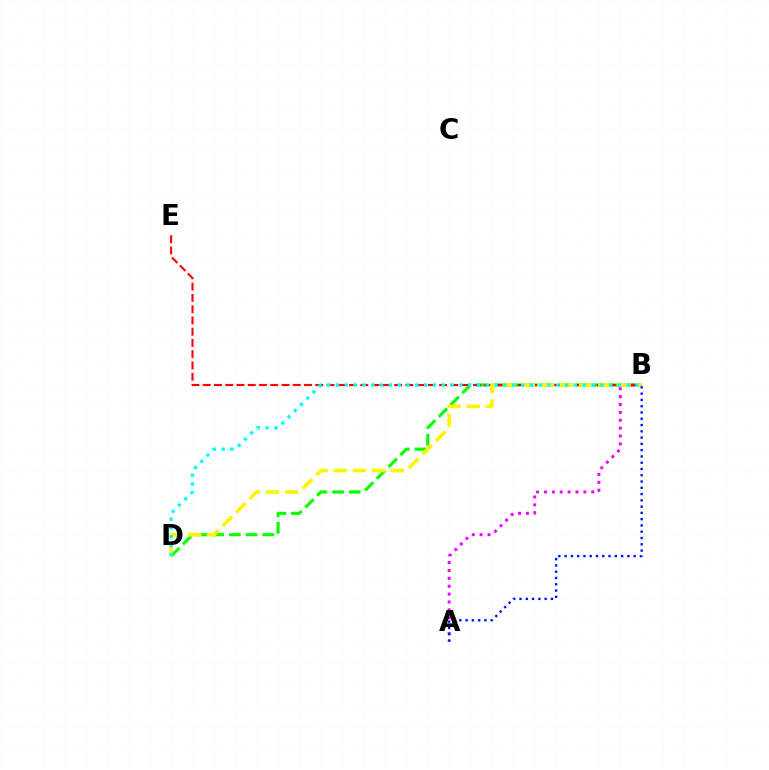{('B', 'D'): [{'color': '#08ff00', 'line_style': 'dashed', 'thickness': 2.27}, {'color': '#fcf500', 'line_style': 'dashed', 'thickness': 2.6}, {'color': '#00fff6', 'line_style': 'dotted', 'thickness': 2.39}], ('A', 'B'): [{'color': '#ee00ff', 'line_style': 'dotted', 'thickness': 2.14}, {'color': '#0010ff', 'line_style': 'dotted', 'thickness': 1.71}], ('B', 'E'): [{'color': '#ff0000', 'line_style': 'dashed', 'thickness': 1.53}]}